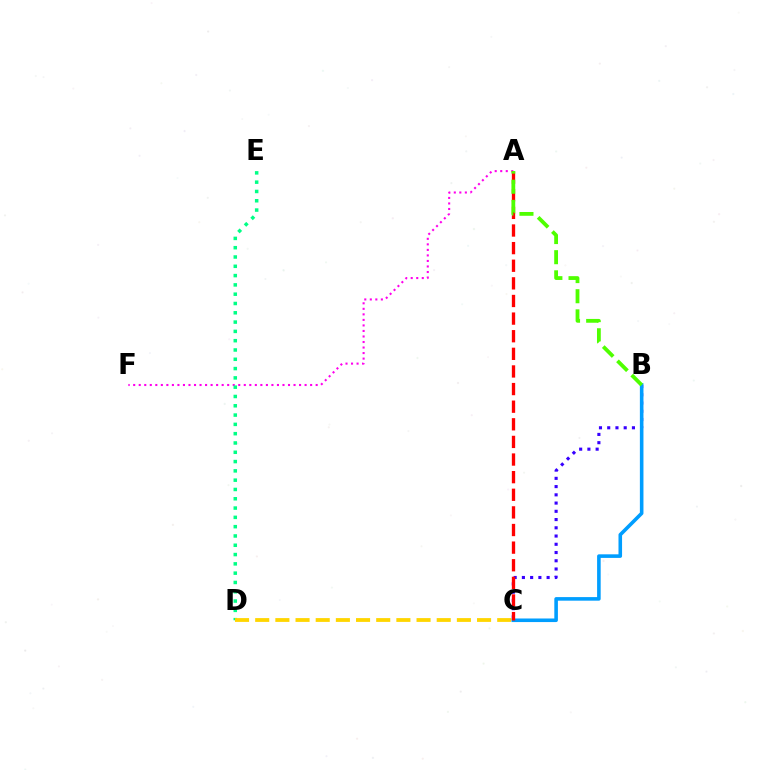{('B', 'C'): [{'color': '#3700ff', 'line_style': 'dotted', 'thickness': 2.24}, {'color': '#009eff', 'line_style': 'solid', 'thickness': 2.58}], ('A', 'F'): [{'color': '#ff00ed', 'line_style': 'dotted', 'thickness': 1.5}], ('D', 'E'): [{'color': '#00ff86', 'line_style': 'dotted', 'thickness': 2.53}], ('C', 'D'): [{'color': '#ffd500', 'line_style': 'dashed', 'thickness': 2.74}], ('A', 'C'): [{'color': '#ff0000', 'line_style': 'dashed', 'thickness': 2.39}], ('A', 'B'): [{'color': '#4fff00', 'line_style': 'dashed', 'thickness': 2.74}]}